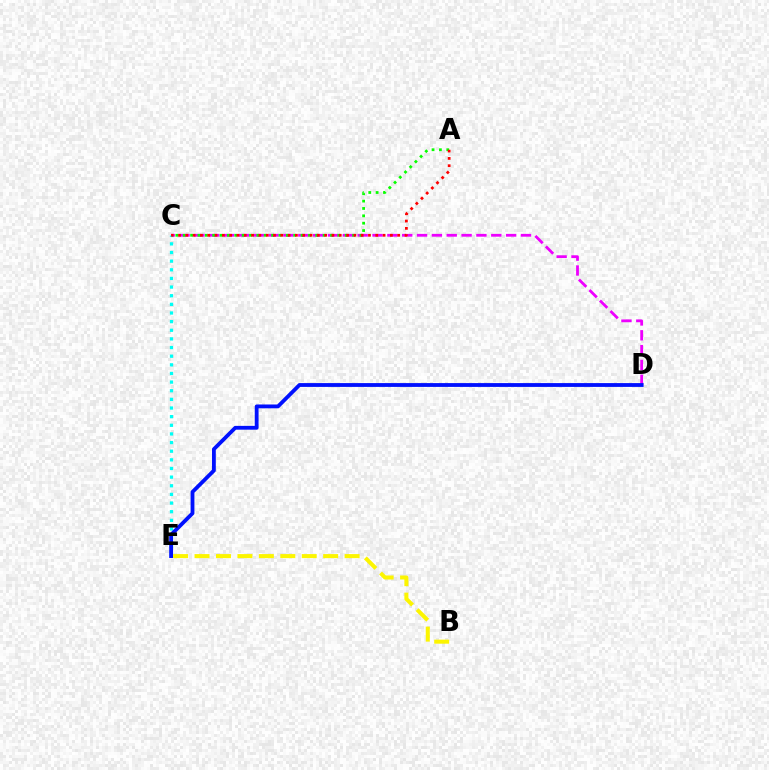{('C', 'D'): [{'color': '#ee00ff', 'line_style': 'dashed', 'thickness': 2.02}], ('C', 'E'): [{'color': '#00fff6', 'line_style': 'dotted', 'thickness': 2.35}], ('A', 'C'): [{'color': '#08ff00', 'line_style': 'dotted', 'thickness': 2.0}, {'color': '#ff0000', 'line_style': 'dotted', 'thickness': 1.99}], ('D', 'E'): [{'color': '#0010ff', 'line_style': 'solid', 'thickness': 2.75}], ('B', 'E'): [{'color': '#fcf500', 'line_style': 'dashed', 'thickness': 2.91}]}